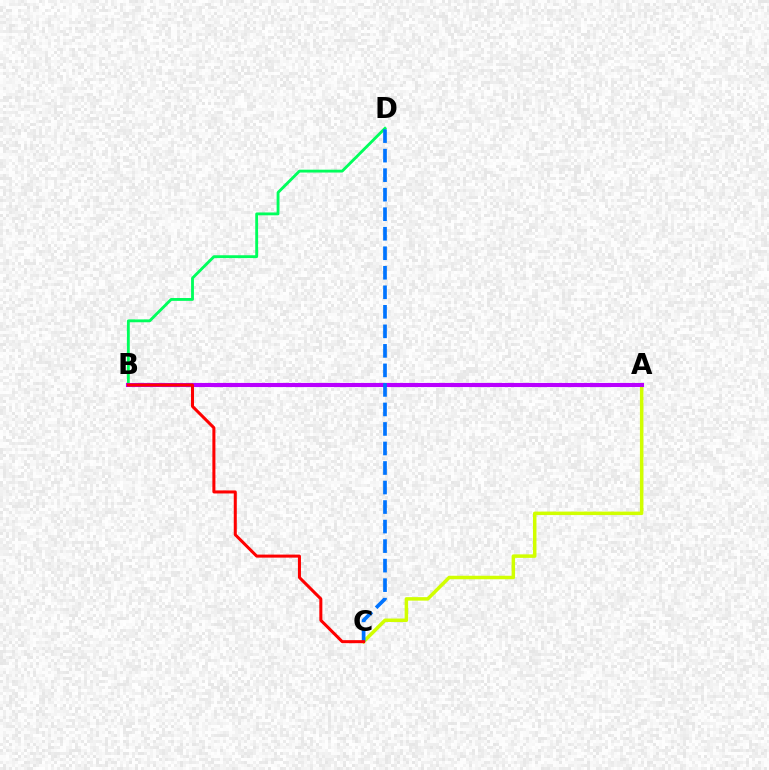{('B', 'D'): [{'color': '#00ff5c', 'line_style': 'solid', 'thickness': 2.05}], ('A', 'C'): [{'color': '#d1ff00', 'line_style': 'solid', 'thickness': 2.51}], ('A', 'B'): [{'color': '#b900ff', 'line_style': 'solid', 'thickness': 2.95}], ('C', 'D'): [{'color': '#0074ff', 'line_style': 'dashed', 'thickness': 2.65}], ('B', 'C'): [{'color': '#ff0000', 'line_style': 'solid', 'thickness': 2.18}]}